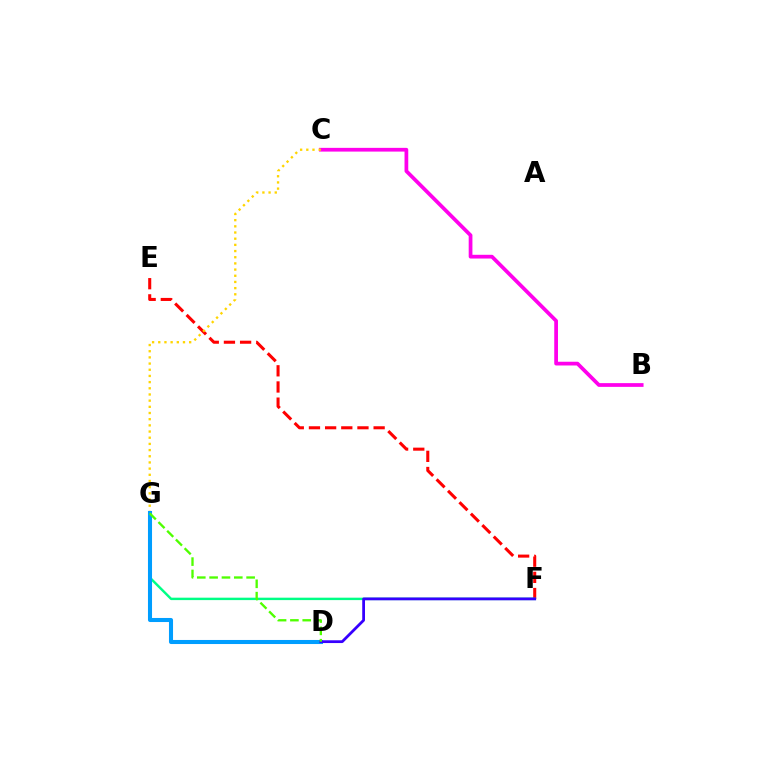{('E', 'F'): [{'color': '#ff0000', 'line_style': 'dashed', 'thickness': 2.2}], ('B', 'C'): [{'color': '#ff00ed', 'line_style': 'solid', 'thickness': 2.69}], ('C', 'G'): [{'color': '#ffd500', 'line_style': 'dotted', 'thickness': 1.68}], ('F', 'G'): [{'color': '#00ff86', 'line_style': 'solid', 'thickness': 1.75}], ('D', 'G'): [{'color': '#009eff', 'line_style': 'solid', 'thickness': 2.92}, {'color': '#4fff00', 'line_style': 'dashed', 'thickness': 1.68}], ('D', 'F'): [{'color': '#3700ff', 'line_style': 'solid', 'thickness': 2.0}]}